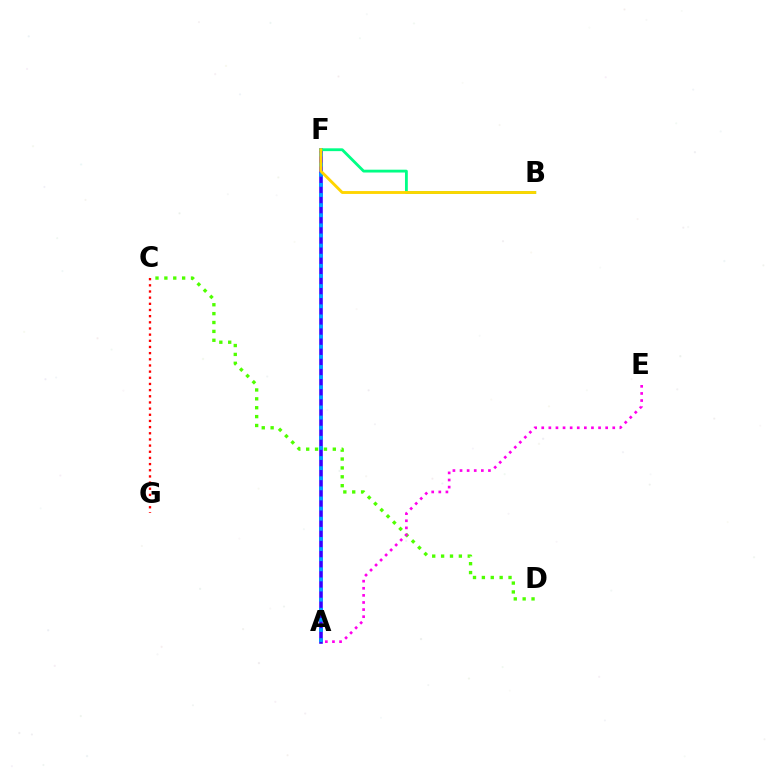{('C', 'D'): [{'color': '#4fff00', 'line_style': 'dotted', 'thickness': 2.41}], ('A', 'F'): [{'color': '#3700ff', 'line_style': 'solid', 'thickness': 2.59}, {'color': '#009eff', 'line_style': 'dotted', 'thickness': 2.75}], ('C', 'G'): [{'color': '#ff0000', 'line_style': 'dotted', 'thickness': 1.67}], ('B', 'F'): [{'color': '#00ff86', 'line_style': 'solid', 'thickness': 2.03}, {'color': '#ffd500', 'line_style': 'solid', 'thickness': 2.07}], ('A', 'E'): [{'color': '#ff00ed', 'line_style': 'dotted', 'thickness': 1.93}]}